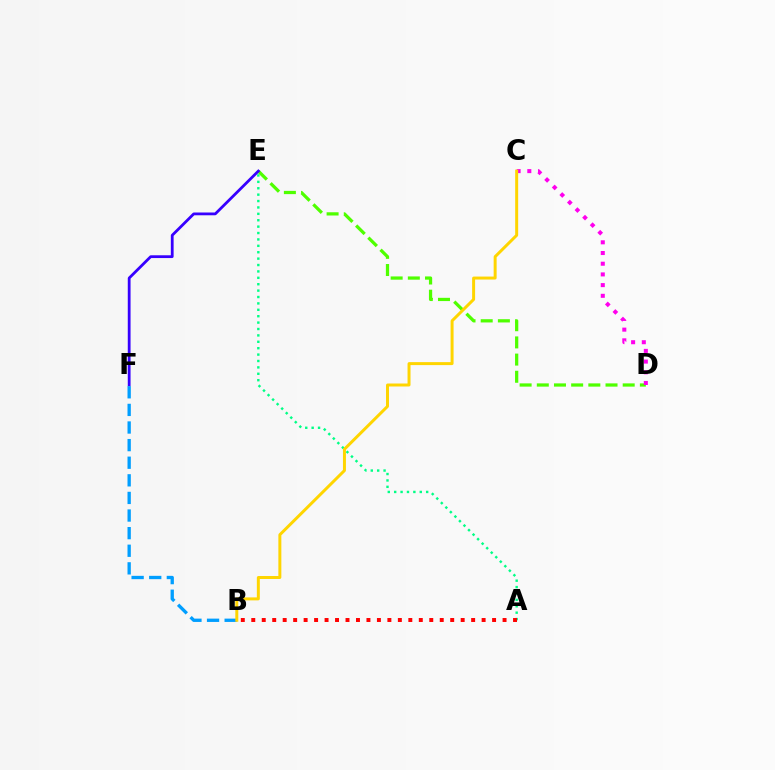{('A', 'E'): [{'color': '#00ff86', 'line_style': 'dotted', 'thickness': 1.74}], ('D', 'E'): [{'color': '#4fff00', 'line_style': 'dashed', 'thickness': 2.33}], ('C', 'D'): [{'color': '#ff00ed', 'line_style': 'dotted', 'thickness': 2.91}], ('A', 'B'): [{'color': '#ff0000', 'line_style': 'dotted', 'thickness': 2.84}], ('E', 'F'): [{'color': '#3700ff', 'line_style': 'solid', 'thickness': 2.0}], ('B', 'F'): [{'color': '#009eff', 'line_style': 'dashed', 'thickness': 2.39}], ('B', 'C'): [{'color': '#ffd500', 'line_style': 'solid', 'thickness': 2.14}]}